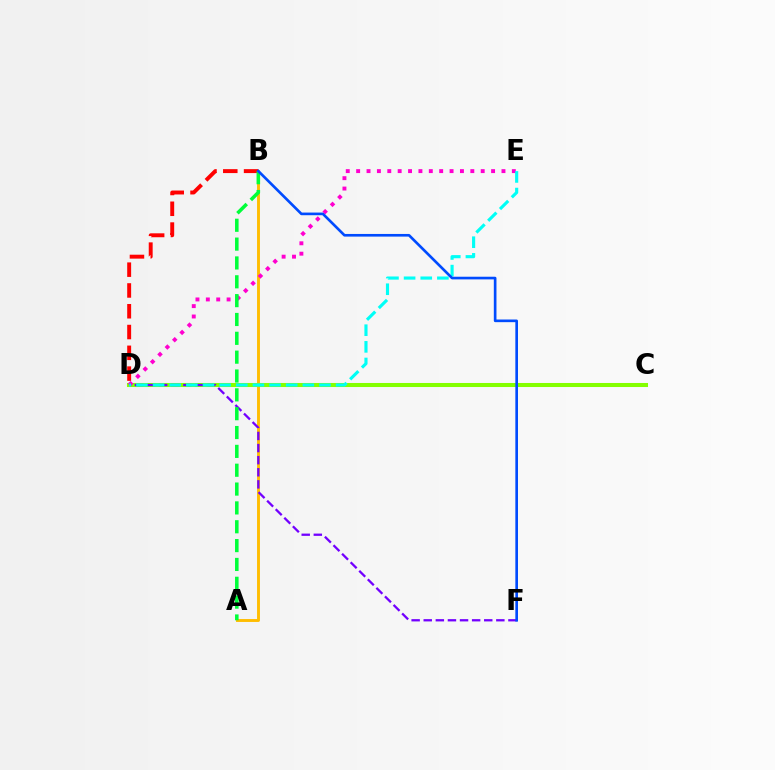{('A', 'B'): [{'color': '#ffbd00', 'line_style': 'solid', 'thickness': 2.09}, {'color': '#00ff39', 'line_style': 'dashed', 'thickness': 2.56}], ('C', 'D'): [{'color': '#84ff00', 'line_style': 'solid', 'thickness': 2.91}], ('D', 'E'): [{'color': '#ff00cf', 'line_style': 'dotted', 'thickness': 2.82}, {'color': '#00fff6', 'line_style': 'dashed', 'thickness': 2.26}], ('D', 'F'): [{'color': '#7200ff', 'line_style': 'dashed', 'thickness': 1.64}], ('B', 'D'): [{'color': '#ff0000', 'line_style': 'dashed', 'thickness': 2.82}], ('B', 'F'): [{'color': '#004bff', 'line_style': 'solid', 'thickness': 1.91}]}